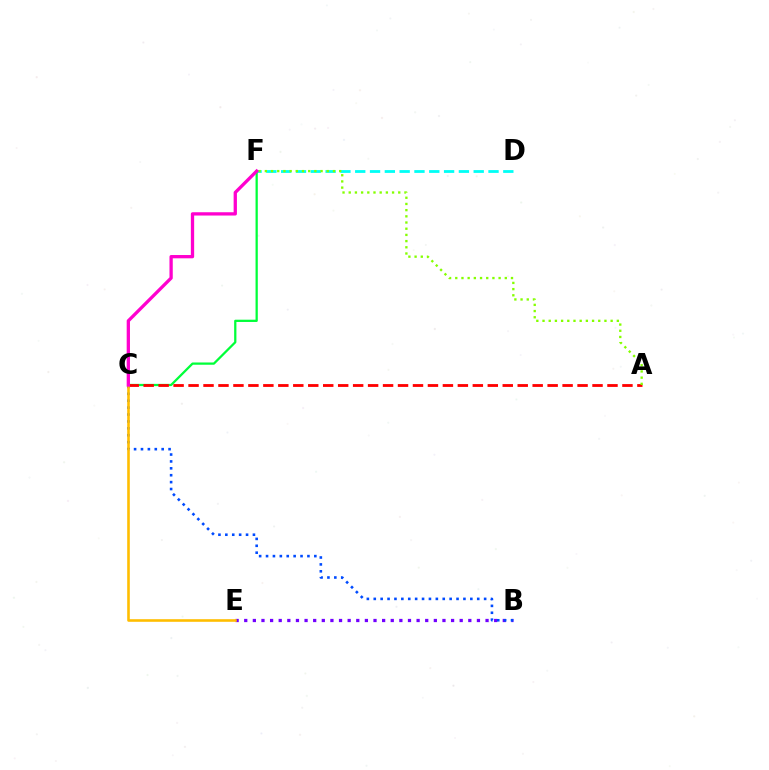{('B', 'E'): [{'color': '#7200ff', 'line_style': 'dotted', 'thickness': 2.34}], ('D', 'F'): [{'color': '#00fff6', 'line_style': 'dashed', 'thickness': 2.01}], ('C', 'F'): [{'color': '#00ff39', 'line_style': 'solid', 'thickness': 1.63}, {'color': '#ff00cf', 'line_style': 'solid', 'thickness': 2.37}], ('A', 'C'): [{'color': '#ff0000', 'line_style': 'dashed', 'thickness': 2.03}], ('B', 'C'): [{'color': '#004bff', 'line_style': 'dotted', 'thickness': 1.87}], ('A', 'F'): [{'color': '#84ff00', 'line_style': 'dotted', 'thickness': 1.68}], ('C', 'E'): [{'color': '#ffbd00', 'line_style': 'solid', 'thickness': 1.87}]}